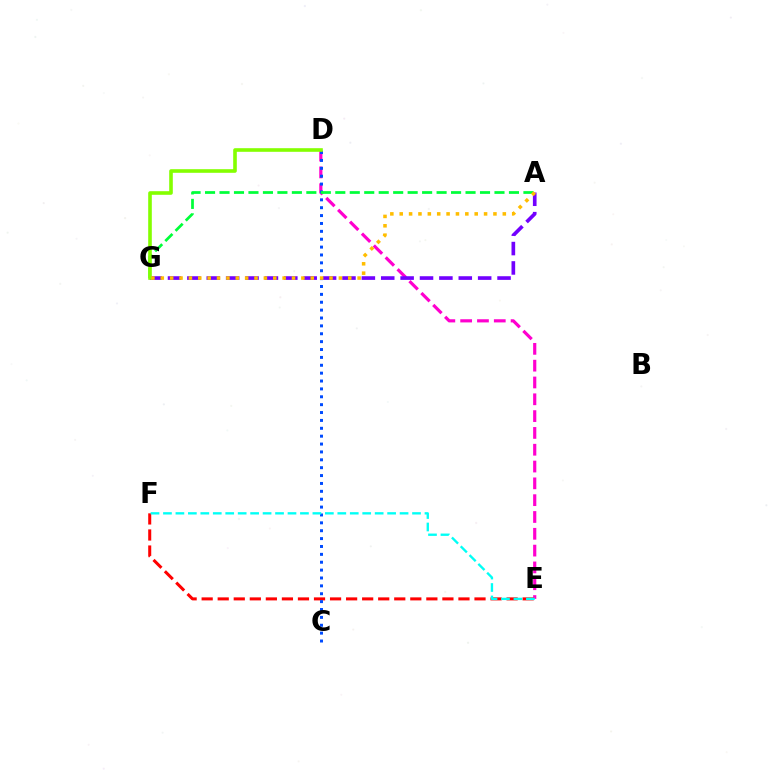{('D', 'E'): [{'color': '#ff00cf', 'line_style': 'dashed', 'thickness': 2.28}], ('E', 'F'): [{'color': '#ff0000', 'line_style': 'dashed', 'thickness': 2.18}, {'color': '#00fff6', 'line_style': 'dashed', 'thickness': 1.69}], ('C', 'D'): [{'color': '#004bff', 'line_style': 'dotted', 'thickness': 2.14}], ('A', 'G'): [{'color': '#7200ff', 'line_style': 'dashed', 'thickness': 2.63}, {'color': '#00ff39', 'line_style': 'dashed', 'thickness': 1.97}, {'color': '#ffbd00', 'line_style': 'dotted', 'thickness': 2.55}], ('D', 'G'): [{'color': '#84ff00', 'line_style': 'solid', 'thickness': 2.6}]}